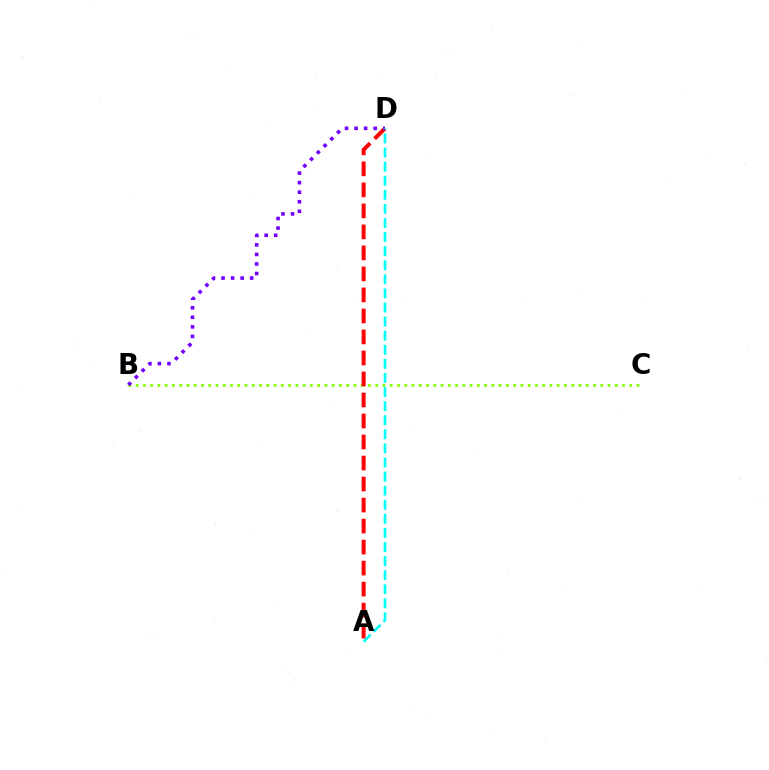{('B', 'C'): [{'color': '#84ff00', 'line_style': 'dotted', 'thickness': 1.97}], ('A', 'D'): [{'color': '#ff0000', 'line_style': 'dashed', 'thickness': 2.85}, {'color': '#00fff6', 'line_style': 'dashed', 'thickness': 1.91}], ('B', 'D'): [{'color': '#7200ff', 'line_style': 'dotted', 'thickness': 2.59}]}